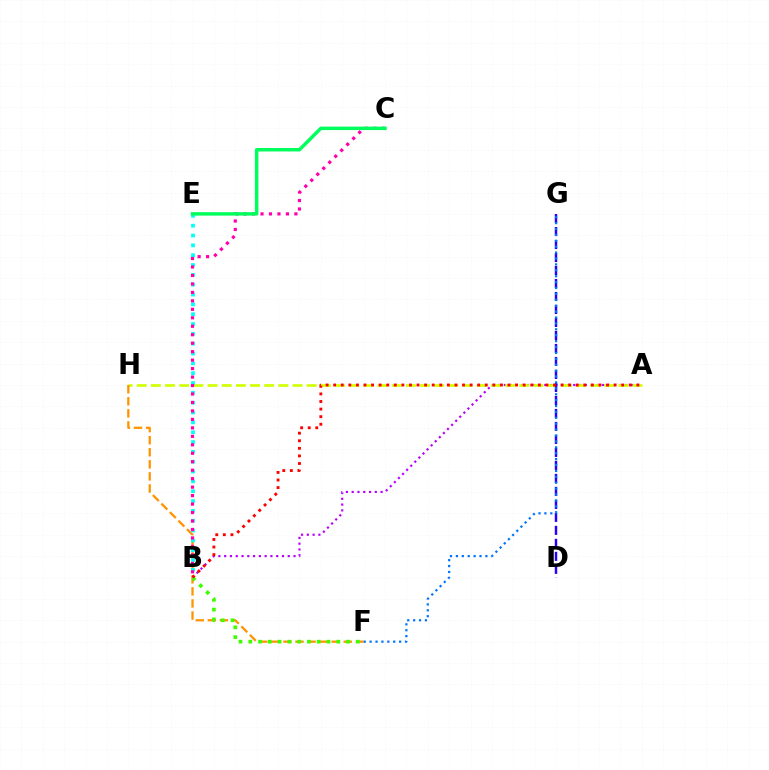{('A', 'B'): [{'color': '#b900ff', 'line_style': 'dotted', 'thickness': 1.57}, {'color': '#ff0000', 'line_style': 'dotted', 'thickness': 2.06}], ('A', 'H'): [{'color': '#d1ff00', 'line_style': 'dashed', 'thickness': 1.92}], ('F', 'H'): [{'color': '#ff9400', 'line_style': 'dashed', 'thickness': 1.64}], ('B', 'E'): [{'color': '#00fff6', 'line_style': 'dotted', 'thickness': 2.67}], ('B', 'F'): [{'color': '#3dff00', 'line_style': 'dotted', 'thickness': 2.66}], ('D', 'G'): [{'color': '#2500ff', 'line_style': 'dashed', 'thickness': 1.77}], ('B', 'C'): [{'color': '#ff00ac', 'line_style': 'dotted', 'thickness': 2.3}], ('C', 'E'): [{'color': '#00ff5c', 'line_style': 'solid', 'thickness': 2.5}], ('F', 'G'): [{'color': '#0074ff', 'line_style': 'dotted', 'thickness': 1.6}]}